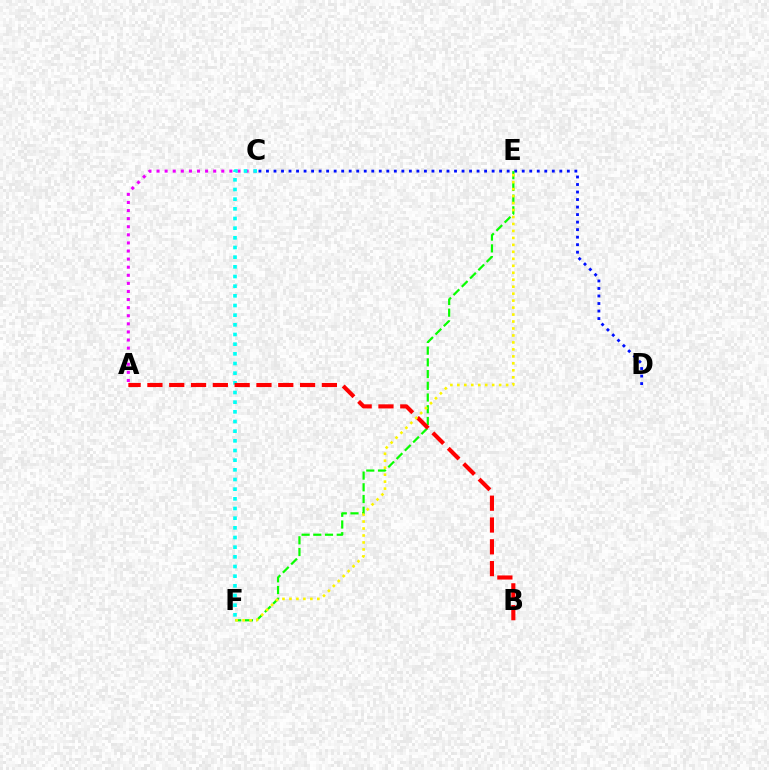{('A', 'C'): [{'color': '#ee00ff', 'line_style': 'dotted', 'thickness': 2.2}], ('C', 'D'): [{'color': '#0010ff', 'line_style': 'dotted', 'thickness': 2.04}], ('E', 'F'): [{'color': '#08ff00', 'line_style': 'dashed', 'thickness': 1.59}, {'color': '#fcf500', 'line_style': 'dotted', 'thickness': 1.89}], ('C', 'F'): [{'color': '#00fff6', 'line_style': 'dotted', 'thickness': 2.63}], ('A', 'B'): [{'color': '#ff0000', 'line_style': 'dashed', 'thickness': 2.96}]}